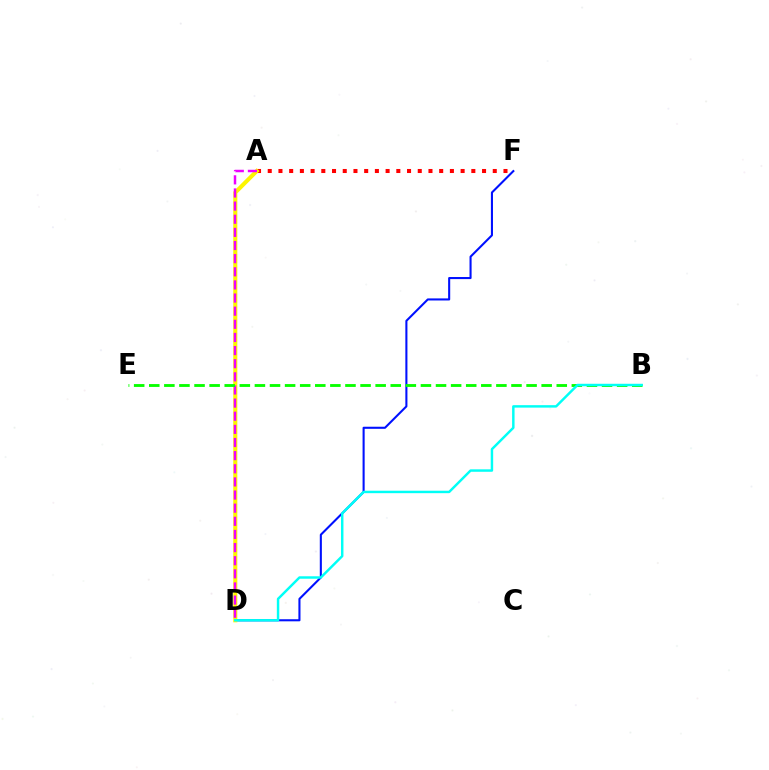{('D', 'F'): [{'color': '#0010ff', 'line_style': 'solid', 'thickness': 1.5}], ('A', 'F'): [{'color': '#ff0000', 'line_style': 'dotted', 'thickness': 2.91}], ('A', 'D'): [{'color': '#fcf500', 'line_style': 'solid', 'thickness': 2.94}, {'color': '#ee00ff', 'line_style': 'dashed', 'thickness': 1.78}], ('B', 'E'): [{'color': '#08ff00', 'line_style': 'dashed', 'thickness': 2.05}], ('B', 'D'): [{'color': '#00fff6', 'line_style': 'solid', 'thickness': 1.77}]}